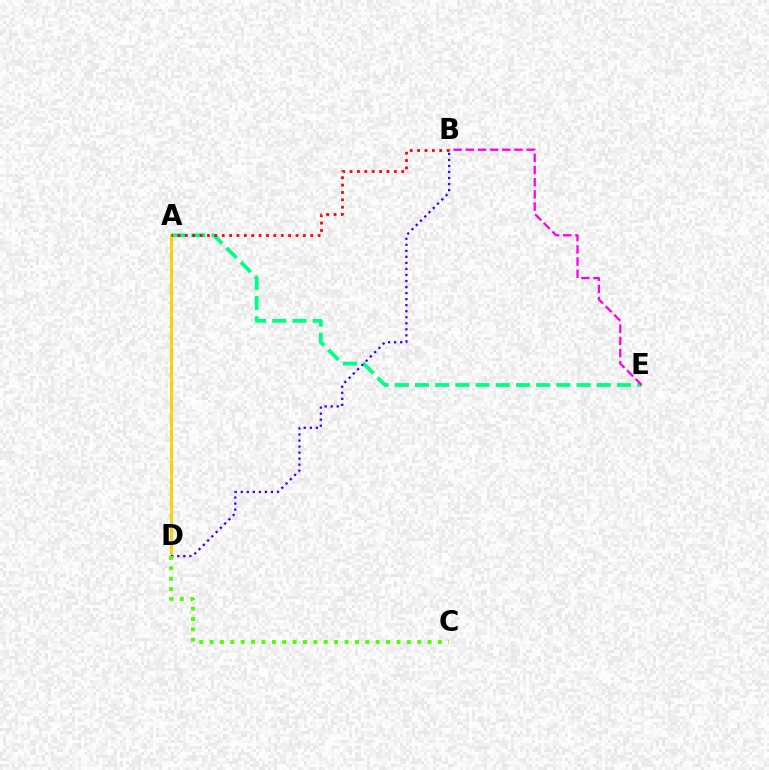{('A', 'E'): [{'color': '#00ff86', 'line_style': 'dashed', 'thickness': 2.74}], ('A', 'D'): [{'color': '#009eff', 'line_style': 'dashed', 'thickness': 2.22}, {'color': '#ffd500', 'line_style': 'solid', 'thickness': 2.06}], ('B', 'D'): [{'color': '#3700ff', 'line_style': 'dotted', 'thickness': 1.64}], ('C', 'D'): [{'color': '#4fff00', 'line_style': 'dotted', 'thickness': 2.82}], ('B', 'E'): [{'color': '#ff00ed', 'line_style': 'dashed', 'thickness': 1.65}], ('A', 'B'): [{'color': '#ff0000', 'line_style': 'dotted', 'thickness': 2.0}]}